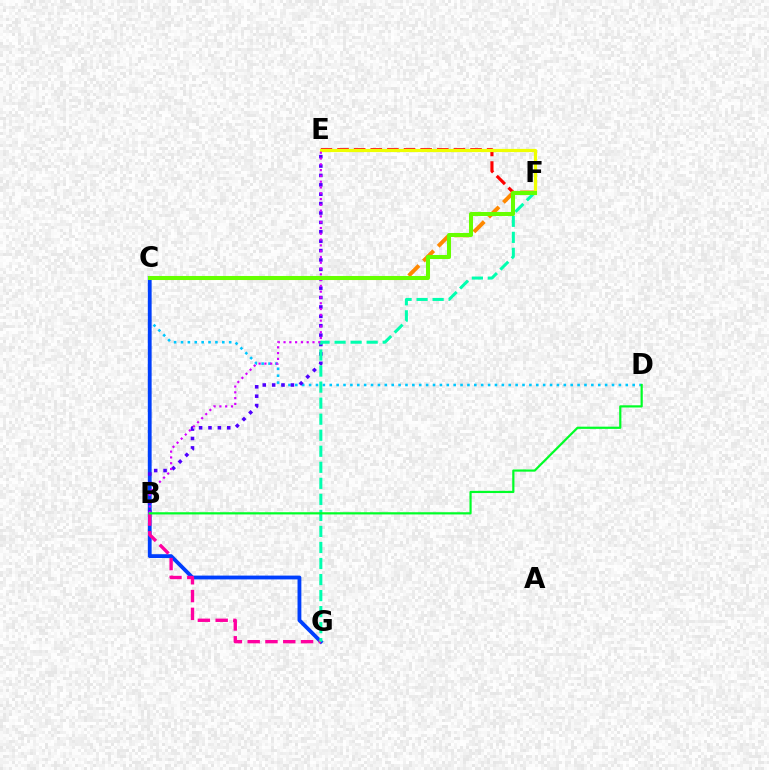{('E', 'F'): [{'color': '#ff0000', 'line_style': 'dashed', 'thickness': 2.26}, {'color': '#eeff00', 'line_style': 'solid', 'thickness': 2.31}], ('C', 'F'): [{'color': '#ff8800', 'line_style': 'dashed', 'thickness': 2.83}, {'color': '#66ff00', 'line_style': 'solid', 'thickness': 2.91}], ('C', 'D'): [{'color': '#00c7ff', 'line_style': 'dotted', 'thickness': 1.87}], ('C', 'G'): [{'color': '#003fff', 'line_style': 'solid', 'thickness': 2.75}], ('B', 'E'): [{'color': '#4f00ff', 'line_style': 'dotted', 'thickness': 2.55}, {'color': '#d600ff', 'line_style': 'dotted', 'thickness': 1.57}], ('B', 'G'): [{'color': '#ff00a0', 'line_style': 'dashed', 'thickness': 2.42}], ('F', 'G'): [{'color': '#00ffaf', 'line_style': 'dashed', 'thickness': 2.18}], ('B', 'D'): [{'color': '#00ff27', 'line_style': 'solid', 'thickness': 1.59}]}